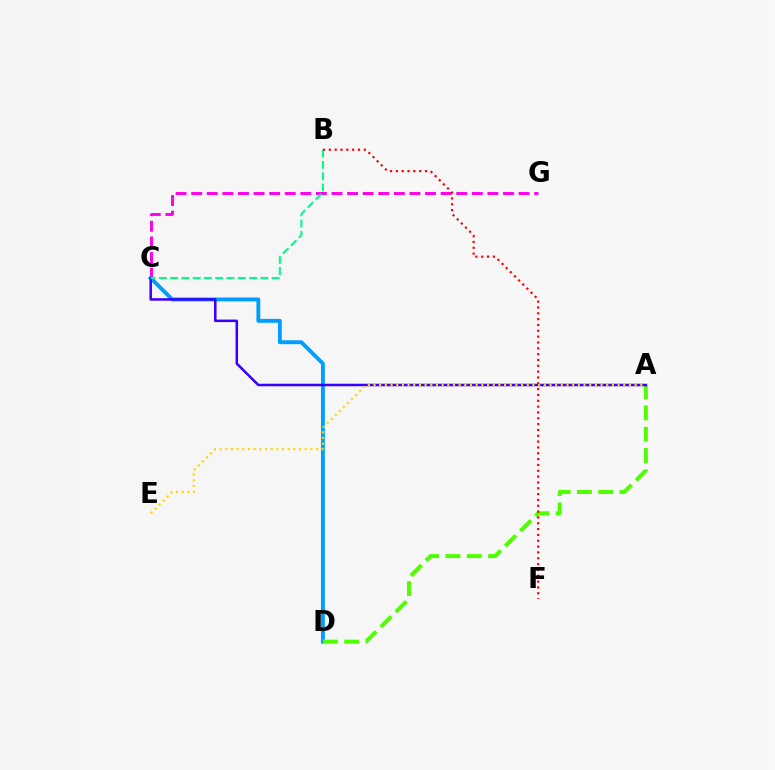{('C', 'G'): [{'color': '#ff00ed', 'line_style': 'dashed', 'thickness': 2.12}], ('C', 'D'): [{'color': '#009eff', 'line_style': 'solid', 'thickness': 2.8}], ('A', 'D'): [{'color': '#4fff00', 'line_style': 'dashed', 'thickness': 2.89}], ('A', 'C'): [{'color': '#3700ff', 'line_style': 'solid', 'thickness': 1.82}], ('B', 'C'): [{'color': '#00ff86', 'line_style': 'dashed', 'thickness': 1.53}], ('B', 'F'): [{'color': '#ff0000', 'line_style': 'dotted', 'thickness': 1.58}], ('A', 'E'): [{'color': '#ffd500', 'line_style': 'dotted', 'thickness': 1.54}]}